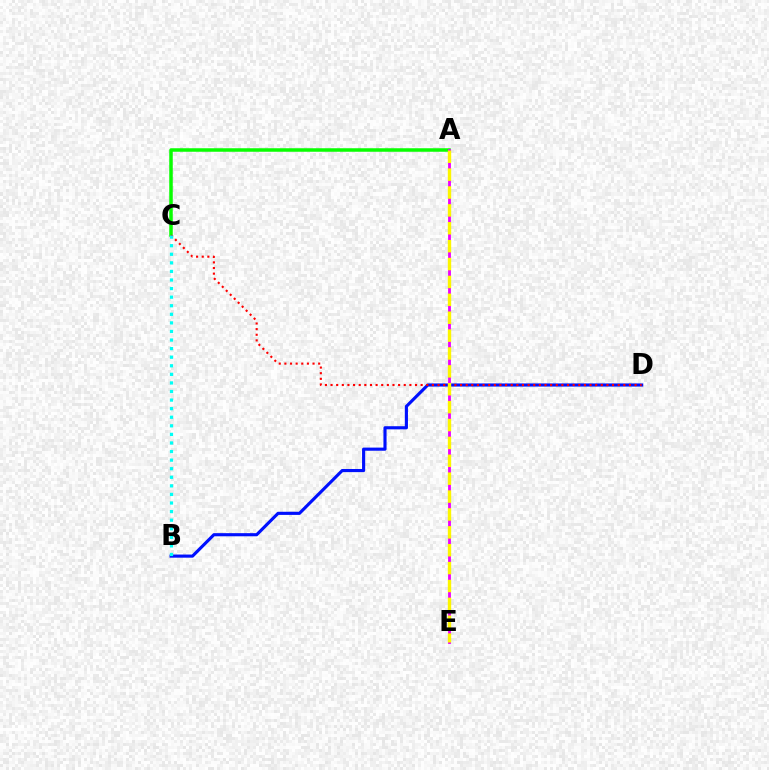{('A', 'C'): [{'color': '#08ff00', 'line_style': 'solid', 'thickness': 2.53}], ('A', 'E'): [{'color': '#ee00ff', 'line_style': 'solid', 'thickness': 2.03}, {'color': '#fcf500', 'line_style': 'dashed', 'thickness': 2.43}], ('B', 'D'): [{'color': '#0010ff', 'line_style': 'solid', 'thickness': 2.25}], ('C', 'D'): [{'color': '#ff0000', 'line_style': 'dotted', 'thickness': 1.53}], ('B', 'C'): [{'color': '#00fff6', 'line_style': 'dotted', 'thickness': 2.33}]}